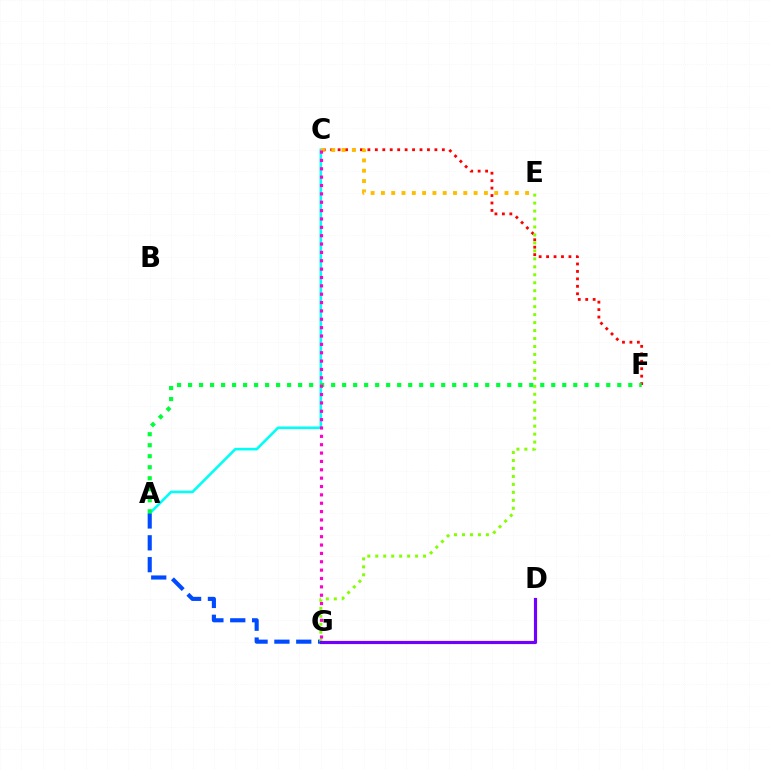{('A', 'C'): [{'color': '#00fff6', 'line_style': 'solid', 'thickness': 1.88}], ('C', 'F'): [{'color': '#ff0000', 'line_style': 'dotted', 'thickness': 2.02}], ('A', 'G'): [{'color': '#004bff', 'line_style': 'dashed', 'thickness': 2.97}], ('E', 'G'): [{'color': '#84ff00', 'line_style': 'dotted', 'thickness': 2.16}], ('D', 'G'): [{'color': '#7200ff', 'line_style': 'solid', 'thickness': 2.29}], ('A', 'F'): [{'color': '#00ff39', 'line_style': 'dotted', 'thickness': 2.99}], ('C', 'E'): [{'color': '#ffbd00', 'line_style': 'dotted', 'thickness': 2.8}], ('C', 'G'): [{'color': '#ff00cf', 'line_style': 'dotted', 'thickness': 2.27}]}